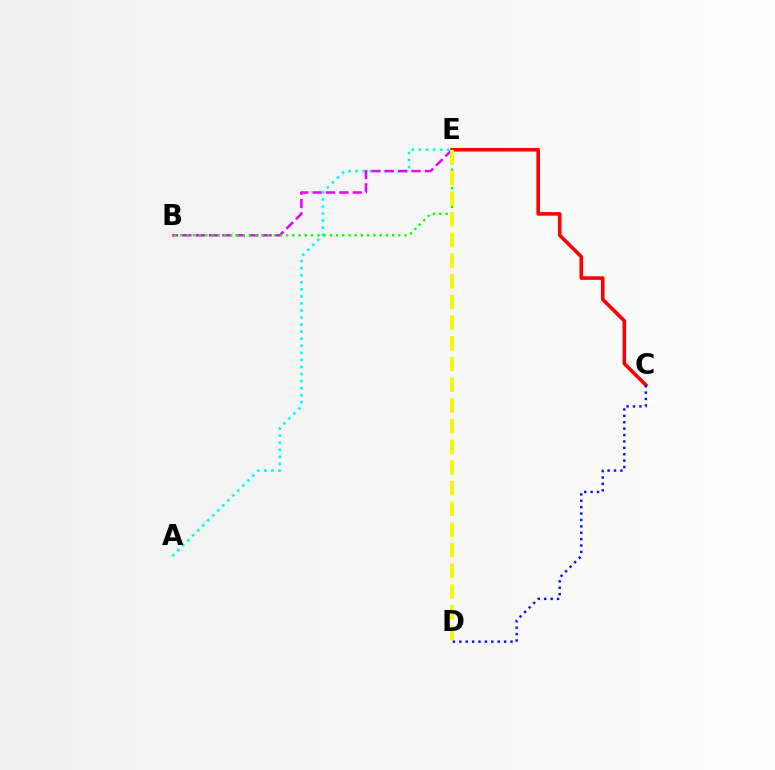{('A', 'E'): [{'color': '#00fff6', 'line_style': 'dotted', 'thickness': 1.92}], ('C', 'E'): [{'color': '#ff0000', 'line_style': 'solid', 'thickness': 2.59}], ('C', 'D'): [{'color': '#0010ff', 'line_style': 'dotted', 'thickness': 1.74}], ('B', 'E'): [{'color': '#ee00ff', 'line_style': 'dashed', 'thickness': 1.82}, {'color': '#08ff00', 'line_style': 'dotted', 'thickness': 1.69}], ('D', 'E'): [{'color': '#fcf500', 'line_style': 'dashed', 'thickness': 2.81}]}